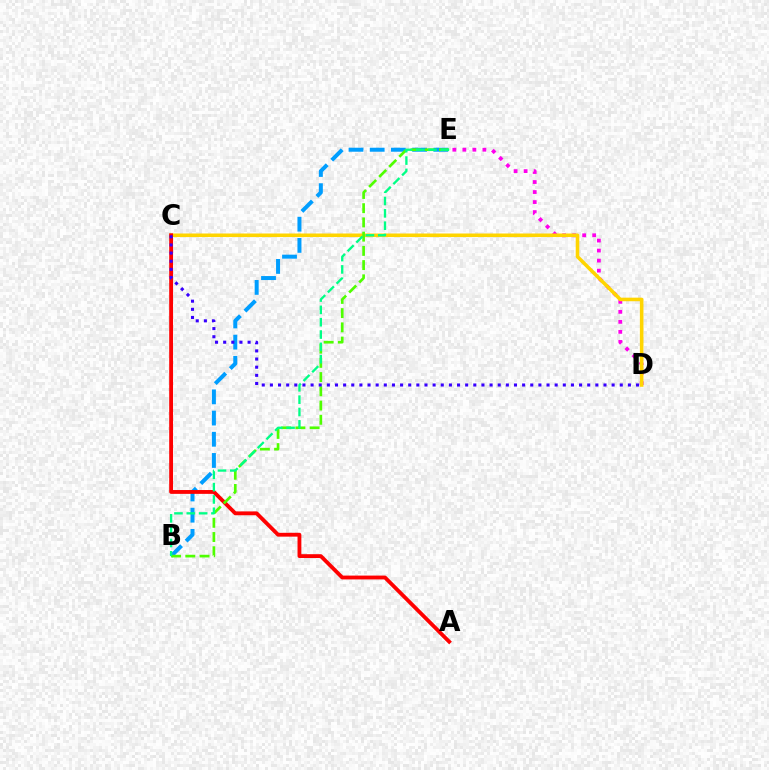{('D', 'E'): [{'color': '#ff00ed', 'line_style': 'dotted', 'thickness': 2.72}], ('C', 'D'): [{'color': '#ffd500', 'line_style': 'solid', 'thickness': 2.57}, {'color': '#3700ff', 'line_style': 'dotted', 'thickness': 2.21}], ('B', 'E'): [{'color': '#009eff', 'line_style': 'dashed', 'thickness': 2.88}, {'color': '#4fff00', 'line_style': 'dashed', 'thickness': 1.93}, {'color': '#00ff86', 'line_style': 'dashed', 'thickness': 1.68}], ('A', 'C'): [{'color': '#ff0000', 'line_style': 'solid', 'thickness': 2.76}]}